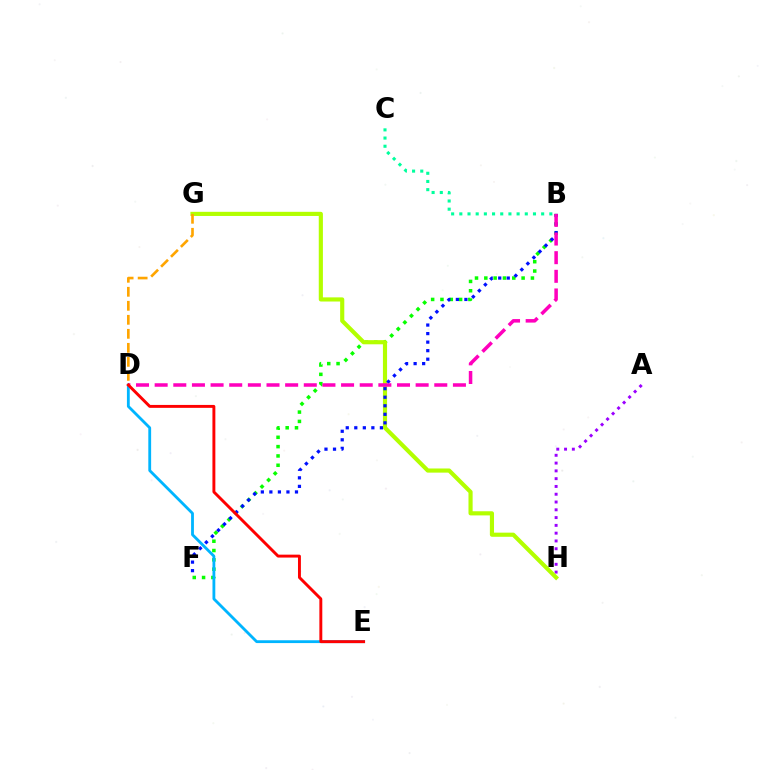{('A', 'H'): [{'color': '#9b00ff', 'line_style': 'dotted', 'thickness': 2.12}], ('B', 'F'): [{'color': '#08ff00', 'line_style': 'dotted', 'thickness': 2.53}, {'color': '#0010ff', 'line_style': 'dotted', 'thickness': 2.32}], ('D', 'E'): [{'color': '#00b5ff', 'line_style': 'solid', 'thickness': 2.03}, {'color': '#ff0000', 'line_style': 'solid', 'thickness': 2.1}], ('G', 'H'): [{'color': '#b3ff00', 'line_style': 'solid', 'thickness': 2.98}], ('B', 'C'): [{'color': '#00ff9d', 'line_style': 'dotted', 'thickness': 2.22}], ('B', 'D'): [{'color': '#ff00bd', 'line_style': 'dashed', 'thickness': 2.53}], ('D', 'G'): [{'color': '#ffa500', 'line_style': 'dashed', 'thickness': 1.9}]}